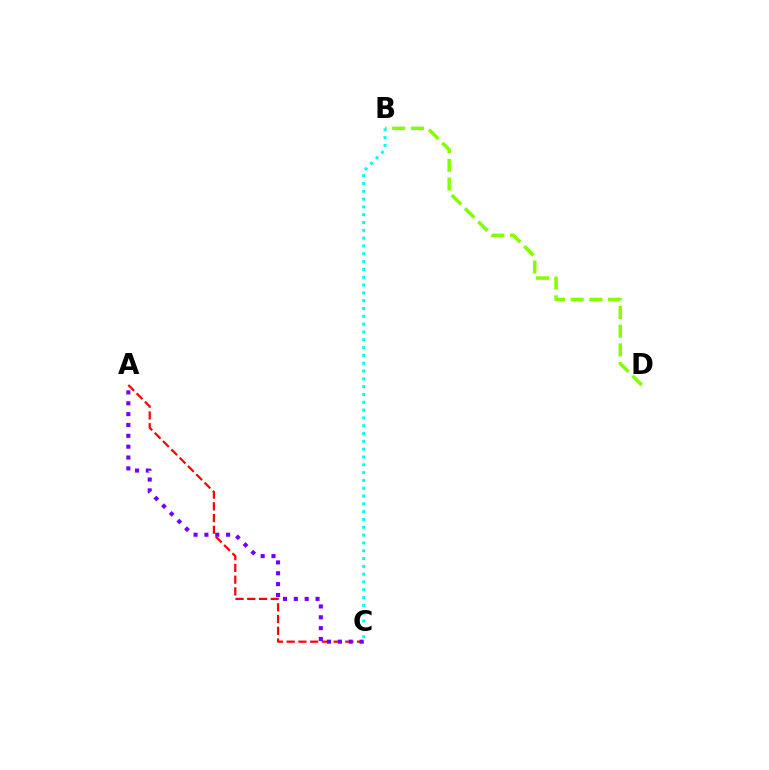{('A', 'C'): [{'color': '#ff0000', 'line_style': 'dashed', 'thickness': 1.6}, {'color': '#7200ff', 'line_style': 'dotted', 'thickness': 2.95}], ('B', 'D'): [{'color': '#84ff00', 'line_style': 'dashed', 'thickness': 2.54}], ('B', 'C'): [{'color': '#00fff6', 'line_style': 'dotted', 'thickness': 2.12}]}